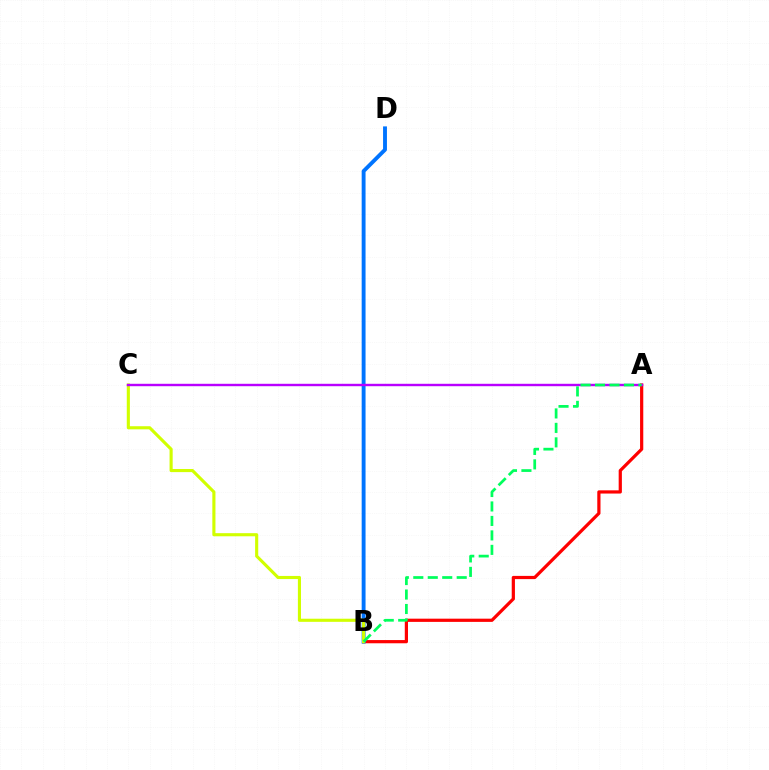{('A', 'B'): [{'color': '#ff0000', 'line_style': 'solid', 'thickness': 2.31}, {'color': '#00ff5c', 'line_style': 'dashed', 'thickness': 1.97}], ('B', 'D'): [{'color': '#0074ff', 'line_style': 'solid', 'thickness': 2.79}], ('B', 'C'): [{'color': '#d1ff00', 'line_style': 'solid', 'thickness': 2.24}], ('A', 'C'): [{'color': '#b900ff', 'line_style': 'solid', 'thickness': 1.74}]}